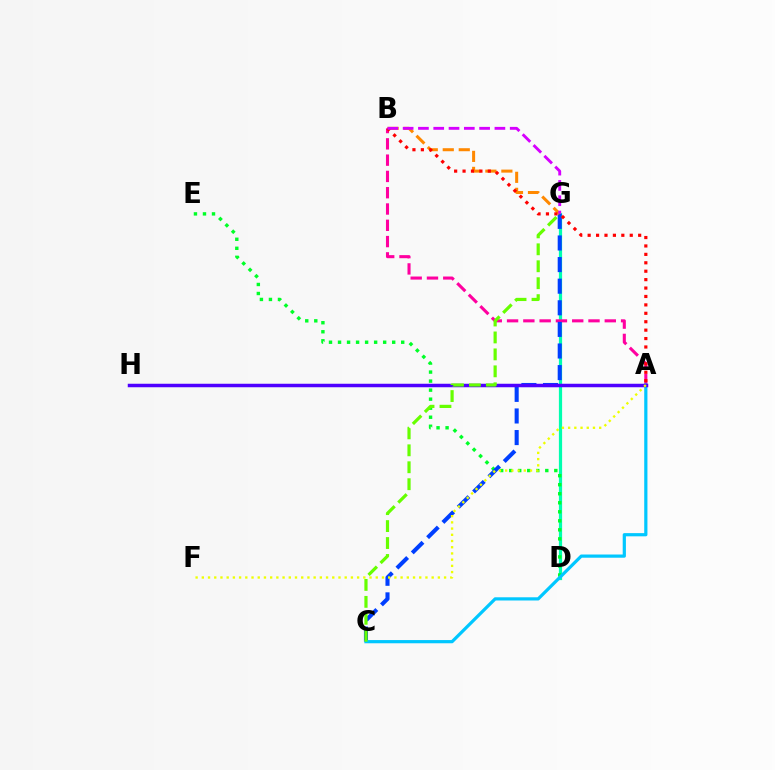{('D', 'G'): [{'color': '#00ffaf', 'line_style': 'solid', 'thickness': 2.32}], ('A', 'B'): [{'color': '#ff00a0', 'line_style': 'dashed', 'thickness': 2.21}, {'color': '#ff0000', 'line_style': 'dotted', 'thickness': 2.29}], ('D', 'E'): [{'color': '#00ff27', 'line_style': 'dotted', 'thickness': 2.45}], ('C', 'G'): [{'color': '#003fff', 'line_style': 'dashed', 'thickness': 2.94}, {'color': '#66ff00', 'line_style': 'dashed', 'thickness': 2.3}], ('B', 'G'): [{'color': '#ff8800', 'line_style': 'dashed', 'thickness': 2.17}, {'color': '#d600ff', 'line_style': 'dashed', 'thickness': 2.08}], ('A', 'C'): [{'color': '#00c7ff', 'line_style': 'solid', 'thickness': 2.31}], ('A', 'H'): [{'color': '#4f00ff', 'line_style': 'solid', 'thickness': 2.51}], ('A', 'F'): [{'color': '#eeff00', 'line_style': 'dotted', 'thickness': 1.69}]}